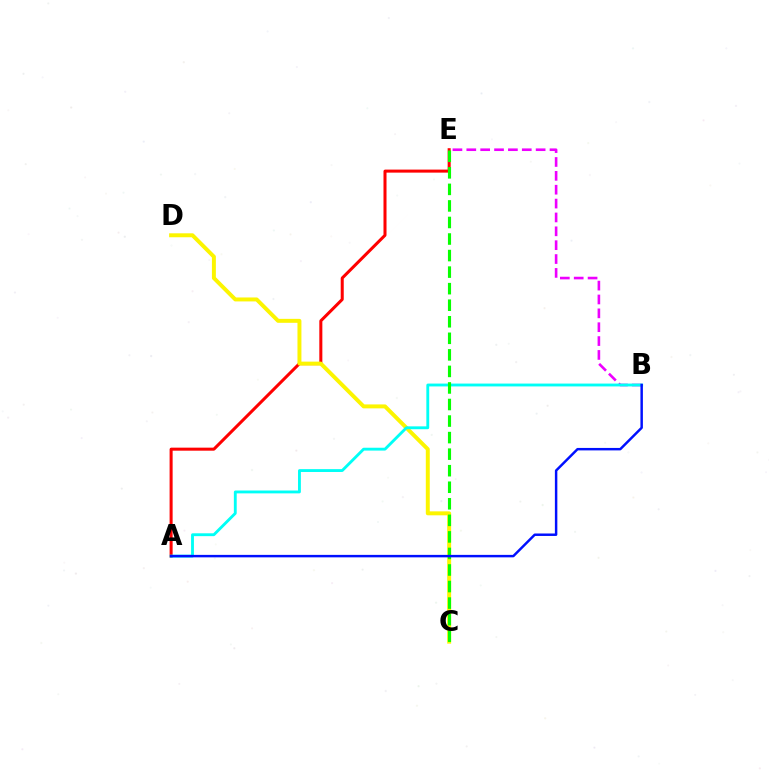{('A', 'E'): [{'color': '#ff0000', 'line_style': 'solid', 'thickness': 2.18}], ('C', 'D'): [{'color': '#fcf500', 'line_style': 'solid', 'thickness': 2.84}], ('B', 'E'): [{'color': '#ee00ff', 'line_style': 'dashed', 'thickness': 1.88}], ('A', 'B'): [{'color': '#00fff6', 'line_style': 'solid', 'thickness': 2.06}, {'color': '#0010ff', 'line_style': 'solid', 'thickness': 1.77}], ('C', 'E'): [{'color': '#08ff00', 'line_style': 'dashed', 'thickness': 2.25}]}